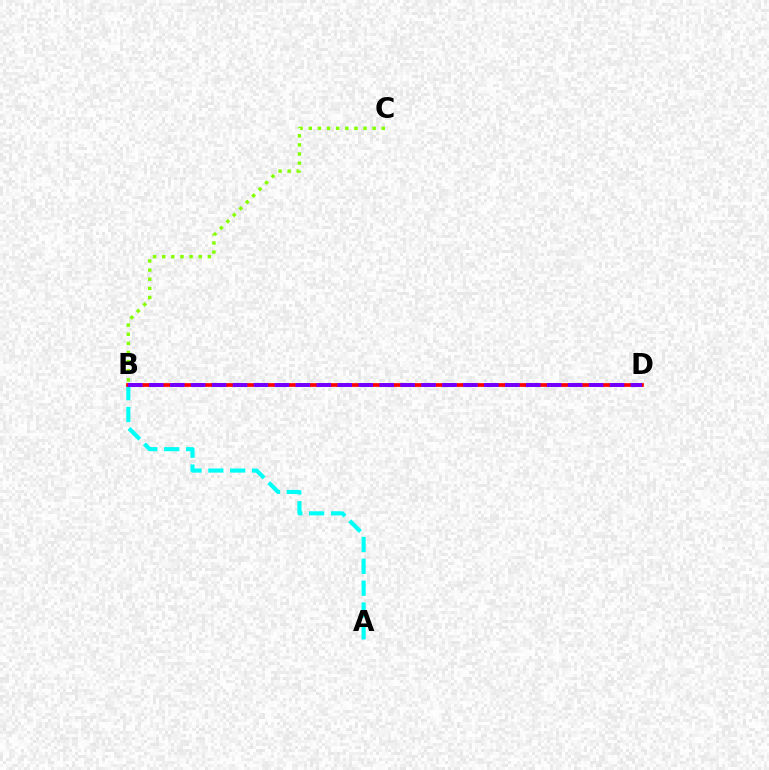{('A', 'B'): [{'color': '#00fff6', 'line_style': 'dashed', 'thickness': 2.97}], ('B', 'D'): [{'color': '#ff0000', 'line_style': 'solid', 'thickness': 2.66}, {'color': '#7200ff', 'line_style': 'dashed', 'thickness': 2.85}], ('B', 'C'): [{'color': '#84ff00', 'line_style': 'dotted', 'thickness': 2.48}]}